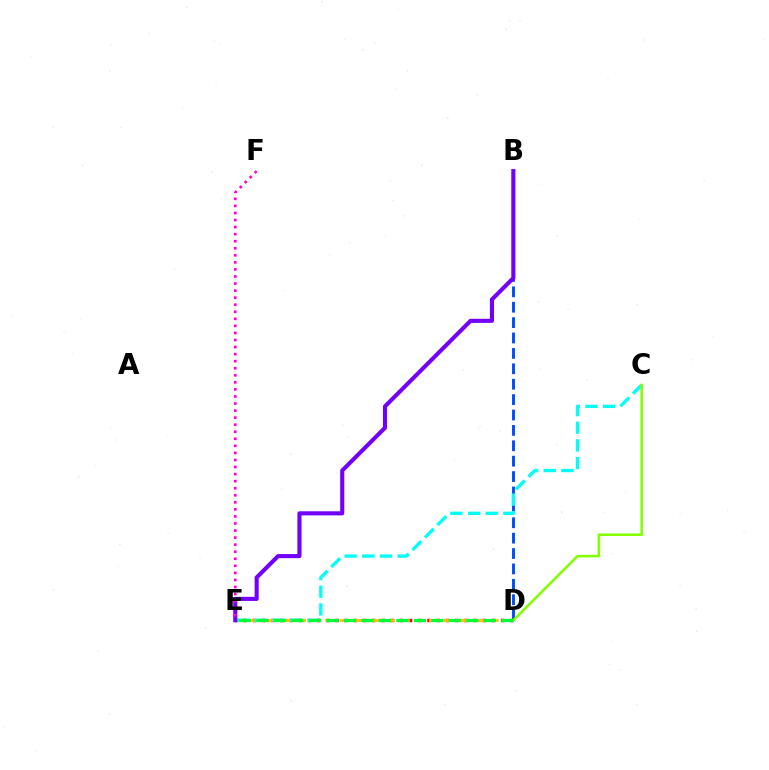{('B', 'D'): [{'color': '#004bff', 'line_style': 'dashed', 'thickness': 2.09}], ('D', 'E'): [{'color': '#ff0000', 'line_style': 'dotted', 'thickness': 2.5}, {'color': '#ffbd00', 'line_style': 'dashed', 'thickness': 2.01}, {'color': '#00ff39', 'line_style': 'dashed', 'thickness': 2.38}], ('C', 'E'): [{'color': '#00fff6', 'line_style': 'dashed', 'thickness': 2.4}], ('C', 'D'): [{'color': '#84ff00', 'line_style': 'solid', 'thickness': 1.84}], ('B', 'E'): [{'color': '#7200ff', 'line_style': 'solid', 'thickness': 2.95}], ('E', 'F'): [{'color': '#ff00cf', 'line_style': 'dotted', 'thickness': 1.92}]}